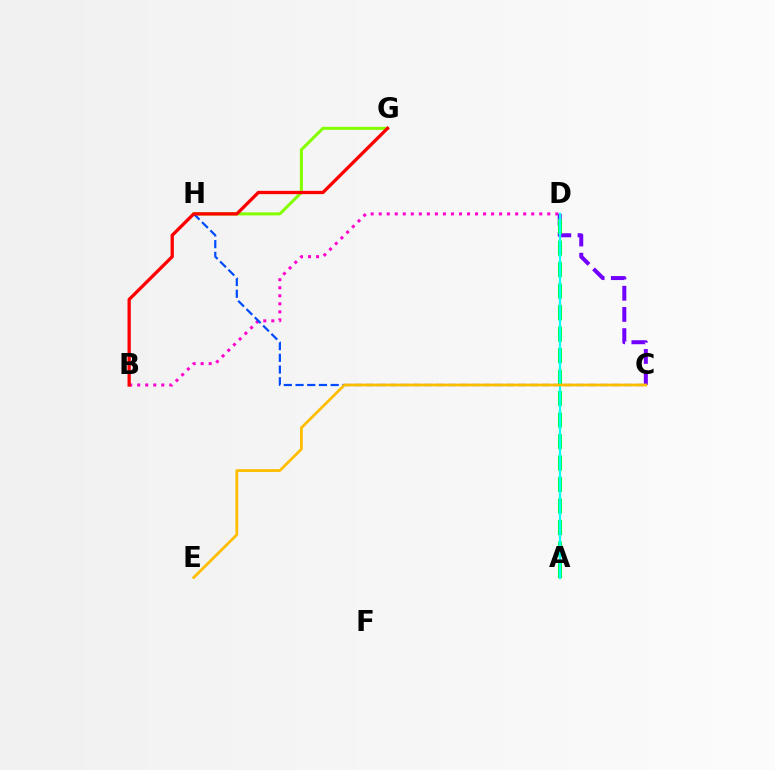{('B', 'D'): [{'color': '#ff00cf', 'line_style': 'dotted', 'thickness': 2.18}], ('G', 'H'): [{'color': '#84ff00', 'line_style': 'solid', 'thickness': 2.18}], ('C', 'D'): [{'color': '#7200ff', 'line_style': 'dashed', 'thickness': 2.88}], ('A', 'D'): [{'color': '#00ff39', 'line_style': 'dashed', 'thickness': 2.92}, {'color': '#00fff6', 'line_style': 'solid', 'thickness': 1.63}], ('C', 'H'): [{'color': '#004bff', 'line_style': 'dashed', 'thickness': 1.59}], ('C', 'E'): [{'color': '#ffbd00', 'line_style': 'solid', 'thickness': 1.99}], ('B', 'G'): [{'color': '#ff0000', 'line_style': 'solid', 'thickness': 2.37}]}